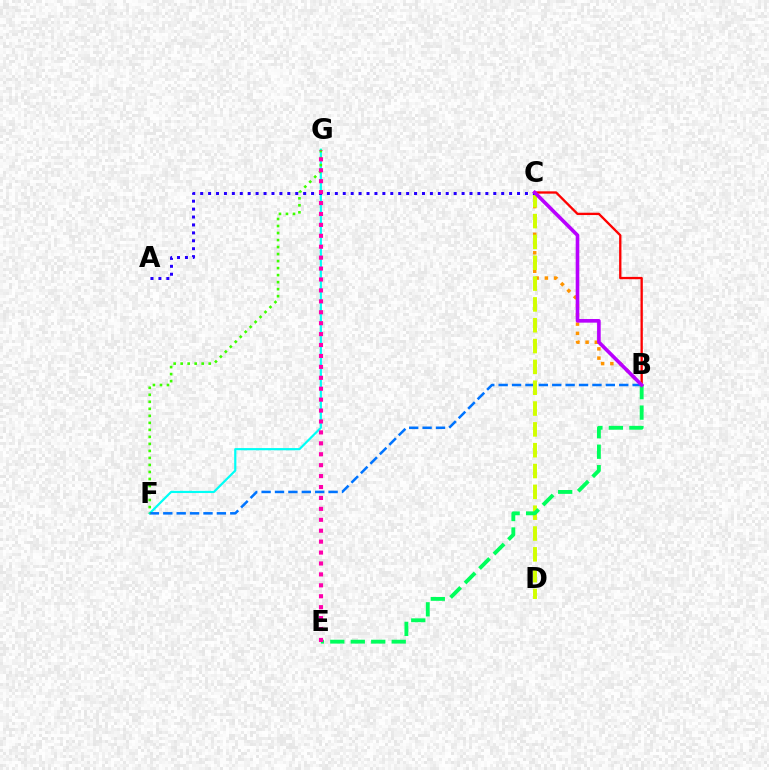{('B', 'C'): [{'color': '#ff0000', 'line_style': 'solid', 'thickness': 1.67}, {'color': '#ff9400', 'line_style': 'dotted', 'thickness': 2.51}, {'color': '#b900ff', 'line_style': 'solid', 'thickness': 2.61}], ('F', 'G'): [{'color': '#00fff6', 'line_style': 'solid', 'thickness': 1.58}, {'color': '#3dff00', 'line_style': 'dotted', 'thickness': 1.91}], ('B', 'F'): [{'color': '#0074ff', 'line_style': 'dashed', 'thickness': 1.82}], ('C', 'D'): [{'color': '#d1ff00', 'line_style': 'dashed', 'thickness': 2.83}], ('B', 'E'): [{'color': '#00ff5c', 'line_style': 'dashed', 'thickness': 2.78}], ('A', 'C'): [{'color': '#2500ff', 'line_style': 'dotted', 'thickness': 2.15}], ('E', 'G'): [{'color': '#ff00ac', 'line_style': 'dotted', 'thickness': 2.97}]}